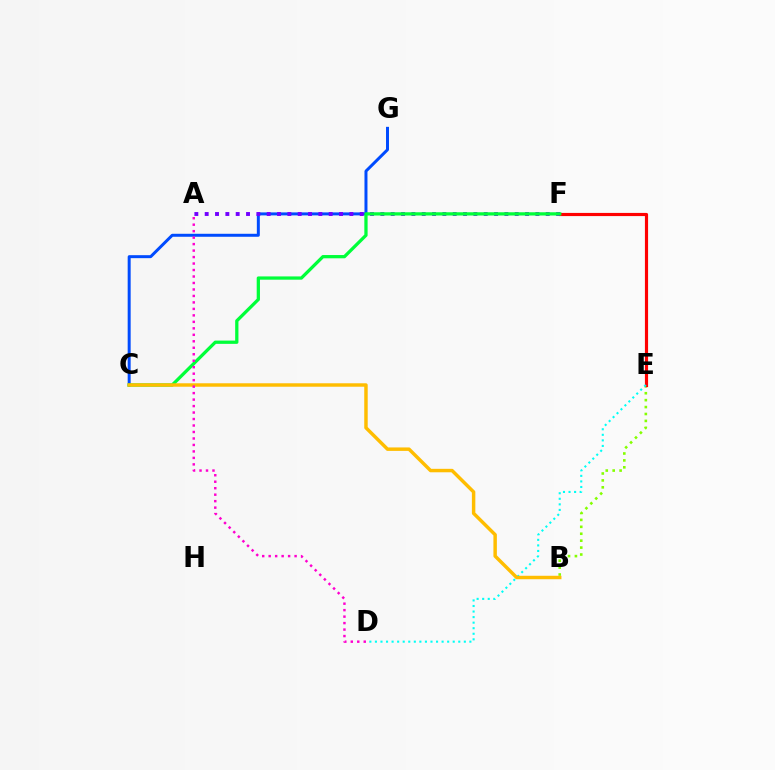{('B', 'E'): [{'color': '#84ff00', 'line_style': 'dotted', 'thickness': 1.88}], ('C', 'G'): [{'color': '#004bff', 'line_style': 'solid', 'thickness': 2.15}], ('E', 'F'): [{'color': '#ff0000', 'line_style': 'solid', 'thickness': 2.28}], ('A', 'F'): [{'color': '#7200ff', 'line_style': 'dotted', 'thickness': 2.81}], ('C', 'F'): [{'color': '#00ff39', 'line_style': 'solid', 'thickness': 2.35}], ('D', 'E'): [{'color': '#00fff6', 'line_style': 'dotted', 'thickness': 1.51}], ('B', 'C'): [{'color': '#ffbd00', 'line_style': 'solid', 'thickness': 2.49}], ('A', 'D'): [{'color': '#ff00cf', 'line_style': 'dotted', 'thickness': 1.76}]}